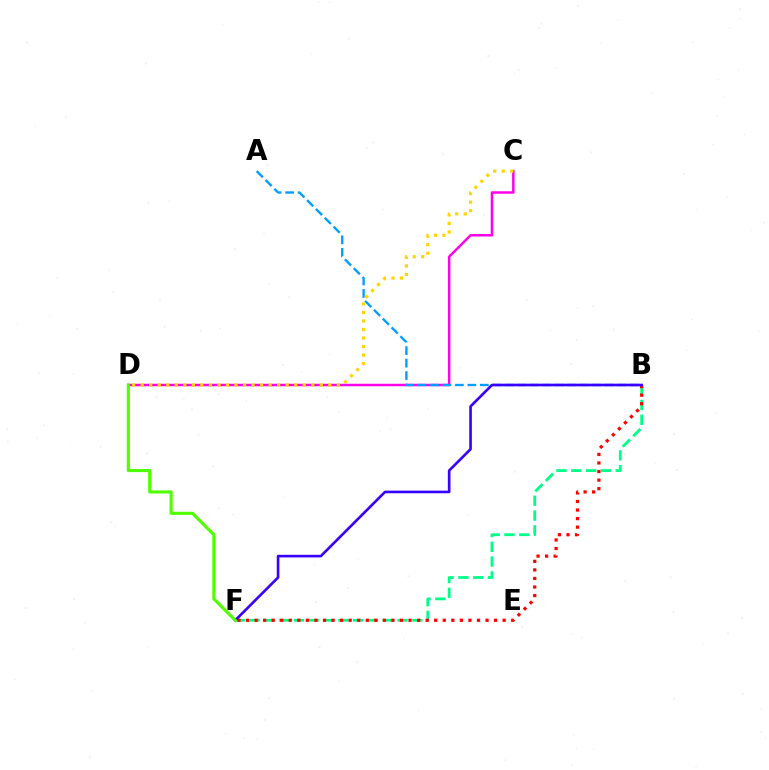{('C', 'D'): [{'color': '#ff00ed', 'line_style': 'solid', 'thickness': 1.79}, {'color': '#ffd500', 'line_style': 'dotted', 'thickness': 2.32}], ('B', 'F'): [{'color': '#00ff86', 'line_style': 'dashed', 'thickness': 2.01}, {'color': '#ff0000', 'line_style': 'dotted', 'thickness': 2.32}, {'color': '#3700ff', 'line_style': 'solid', 'thickness': 1.9}], ('A', 'B'): [{'color': '#009eff', 'line_style': 'dashed', 'thickness': 1.7}], ('D', 'F'): [{'color': '#4fff00', 'line_style': 'solid', 'thickness': 2.25}]}